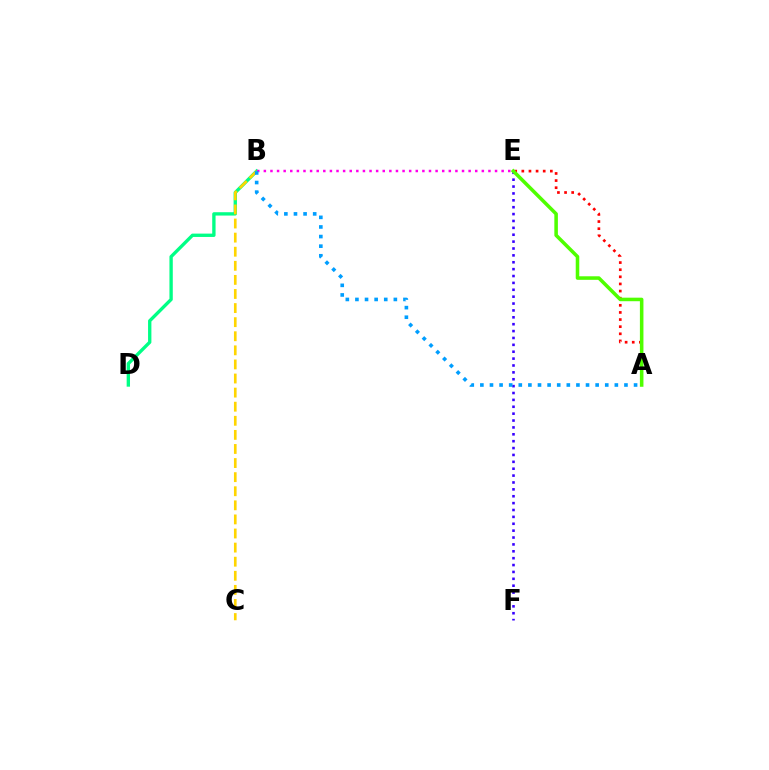{('B', 'D'): [{'color': '#00ff86', 'line_style': 'solid', 'thickness': 2.41}], ('E', 'F'): [{'color': '#3700ff', 'line_style': 'dotted', 'thickness': 1.87}], ('B', 'E'): [{'color': '#ff00ed', 'line_style': 'dotted', 'thickness': 1.79}], ('B', 'C'): [{'color': '#ffd500', 'line_style': 'dashed', 'thickness': 1.91}], ('A', 'E'): [{'color': '#ff0000', 'line_style': 'dotted', 'thickness': 1.94}, {'color': '#4fff00', 'line_style': 'solid', 'thickness': 2.55}], ('A', 'B'): [{'color': '#009eff', 'line_style': 'dotted', 'thickness': 2.61}]}